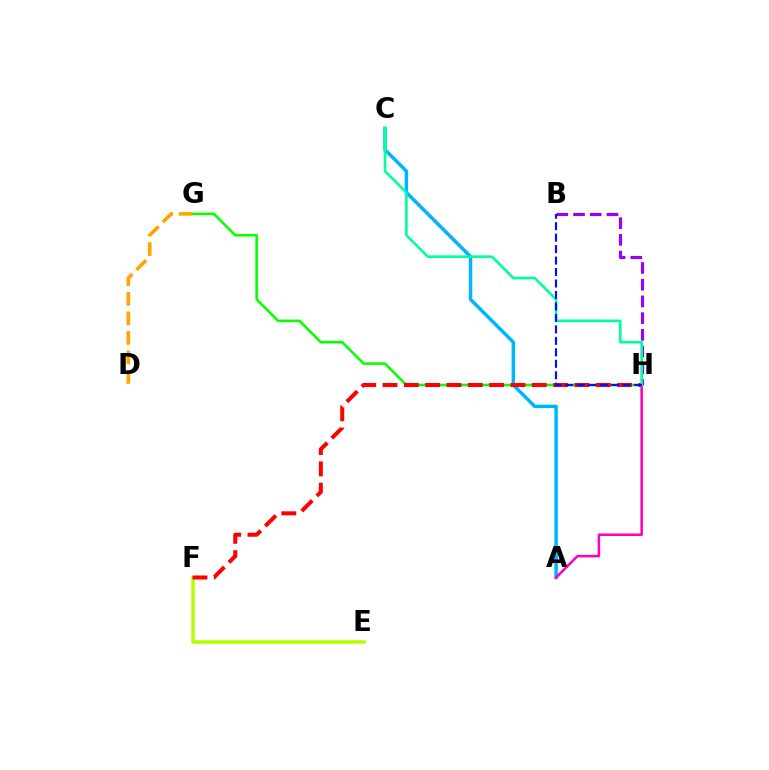{('G', 'H'): [{'color': '#08ff00', 'line_style': 'solid', 'thickness': 1.86}], ('D', 'G'): [{'color': '#ffa500', 'line_style': 'dashed', 'thickness': 2.65}], ('E', 'F'): [{'color': '#b3ff00', 'line_style': 'solid', 'thickness': 2.56}], ('B', 'H'): [{'color': '#9b00ff', 'line_style': 'dashed', 'thickness': 2.27}, {'color': '#0010ff', 'line_style': 'dashed', 'thickness': 1.56}], ('A', 'C'): [{'color': '#00b5ff', 'line_style': 'solid', 'thickness': 2.5}], ('A', 'H'): [{'color': '#ff00bd', 'line_style': 'solid', 'thickness': 1.83}], ('F', 'H'): [{'color': '#ff0000', 'line_style': 'dashed', 'thickness': 2.9}], ('C', 'H'): [{'color': '#00ff9d', 'line_style': 'solid', 'thickness': 1.89}]}